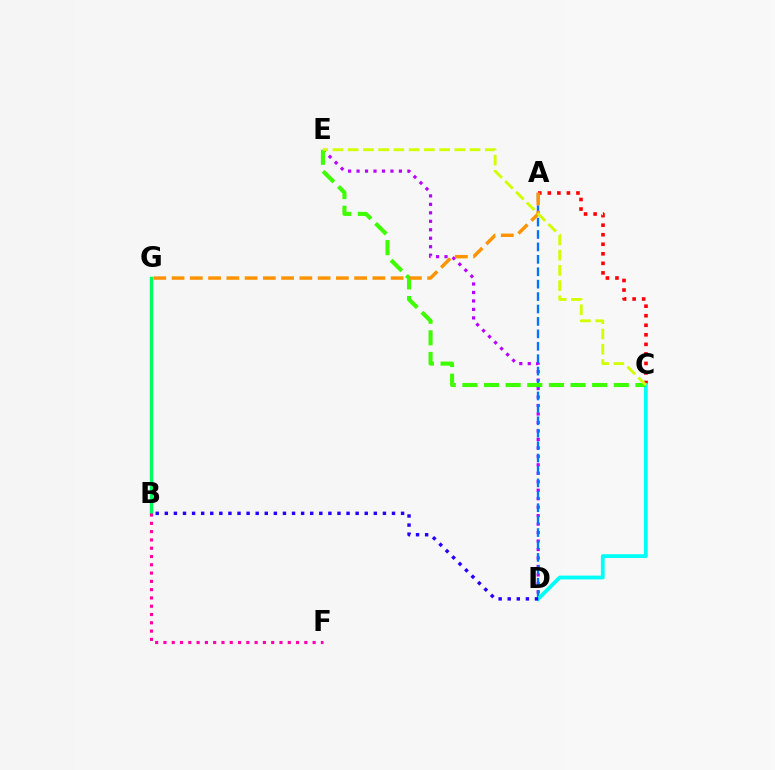{('D', 'E'): [{'color': '#b900ff', 'line_style': 'dotted', 'thickness': 2.3}], ('A', 'D'): [{'color': '#0074ff', 'line_style': 'dashed', 'thickness': 1.69}], ('A', 'C'): [{'color': '#ff0000', 'line_style': 'dotted', 'thickness': 2.59}], ('B', 'G'): [{'color': '#00ff5c', 'line_style': 'solid', 'thickness': 2.44}], ('B', 'F'): [{'color': '#ff00ac', 'line_style': 'dotted', 'thickness': 2.25}], ('C', 'D'): [{'color': '#00fff6', 'line_style': 'solid', 'thickness': 2.73}], ('C', 'E'): [{'color': '#3dff00', 'line_style': 'dashed', 'thickness': 2.94}, {'color': '#d1ff00', 'line_style': 'dashed', 'thickness': 2.07}], ('A', 'G'): [{'color': '#ff9400', 'line_style': 'dashed', 'thickness': 2.48}], ('B', 'D'): [{'color': '#2500ff', 'line_style': 'dotted', 'thickness': 2.47}]}